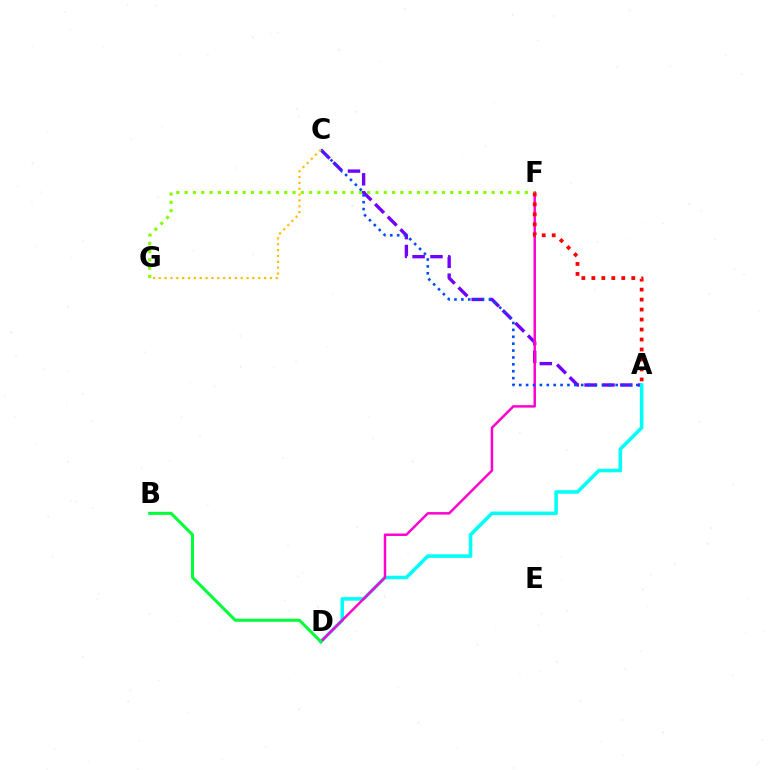{('A', 'C'): [{'color': '#7200ff', 'line_style': 'dashed', 'thickness': 2.43}, {'color': '#004bff', 'line_style': 'dotted', 'thickness': 1.87}], ('A', 'D'): [{'color': '#00fff6', 'line_style': 'solid', 'thickness': 2.56}], ('D', 'F'): [{'color': '#ff00cf', 'line_style': 'solid', 'thickness': 1.78}], ('F', 'G'): [{'color': '#84ff00', 'line_style': 'dotted', 'thickness': 2.25}], ('A', 'F'): [{'color': '#ff0000', 'line_style': 'dotted', 'thickness': 2.71}], ('B', 'D'): [{'color': '#00ff39', 'line_style': 'solid', 'thickness': 2.18}], ('C', 'G'): [{'color': '#ffbd00', 'line_style': 'dotted', 'thickness': 1.59}]}